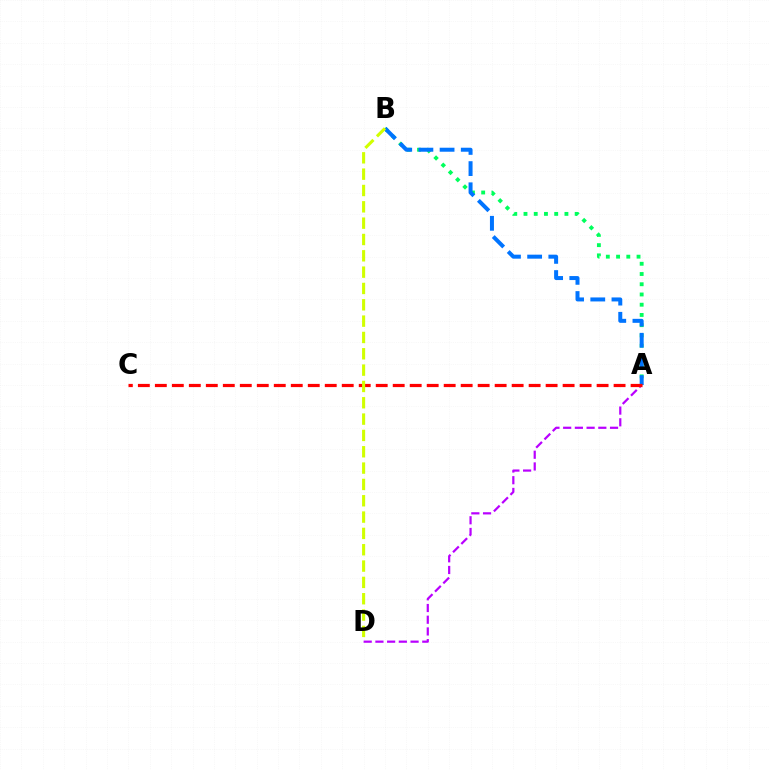{('A', 'D'): [{'color': '#b900ff', 'line_style': 'dashed', 'thickness': 1.59}], ('A', 'B'): [{'color': '#00ff5c', 'line_style': 'dotted', 'thickness': 2.78}, {'color': '#0074ff', 'line_style': 'dashed', 'thickness': 2.88}], ('A', 'C'): [{'color': '#ff0000', 'line_style': 'dashed', 'thickness': 2.31}], ('B', 'D'): [{'color': '#d1ff00', 'line_style': 'dashed', 'thickness': 2.22}]}